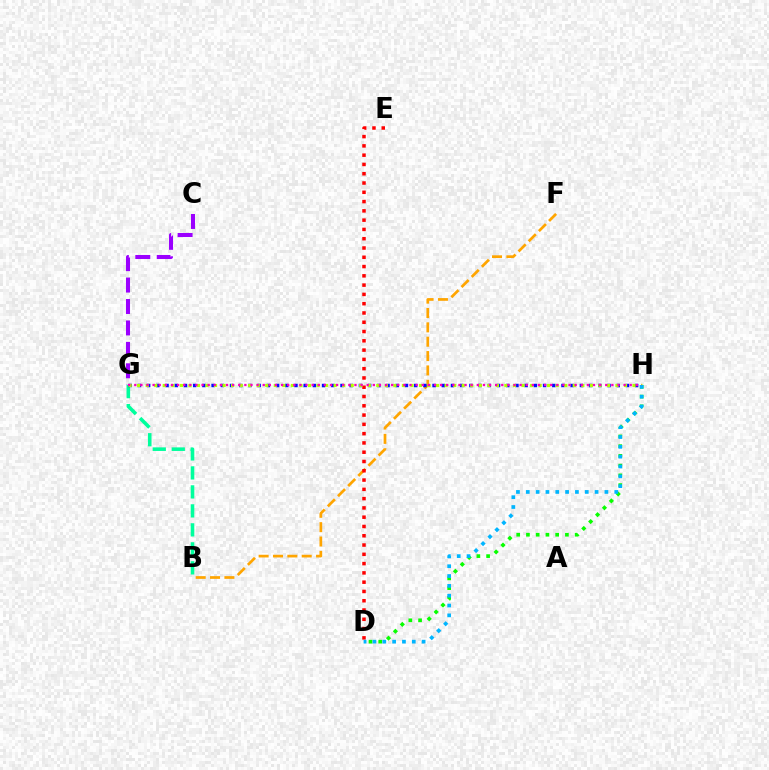{('B', 'F'): [{'color': '#ffa500', 'line_style': 'dashed', 'thickness': 1.95}], ('C', 'G'): [{'color': '#9b00ff', 'line_style': 'dashed', 'thickness': 2.91}], ('D', 'H'): [{'color': '#08ff00', 'line_style': 'dotted', 'thickness': 2.65}, {'color': '#00b5ff', 'line_style': 'dotted', 'thickness': 2.67}], ('B', 'G'): [{'color': '#00ff9d', 'line_style': 'dashed', 'thickness': 2.58}], ('G', 'H'): [{'color': '#0010ff', 'line_style': 'dotted', 'thickness': 2.5}, {'color': '#b3ff00', 'line_style': 'dotted', 'thickness': 2.32}, {'color': '#ff00bd', 'line_style': 'dotted', 'thickness': 1.66}], ('D', 'E'): [{'color': '#ff0000', 'line_style': 'dotted', 'thickness': 2.52}]}